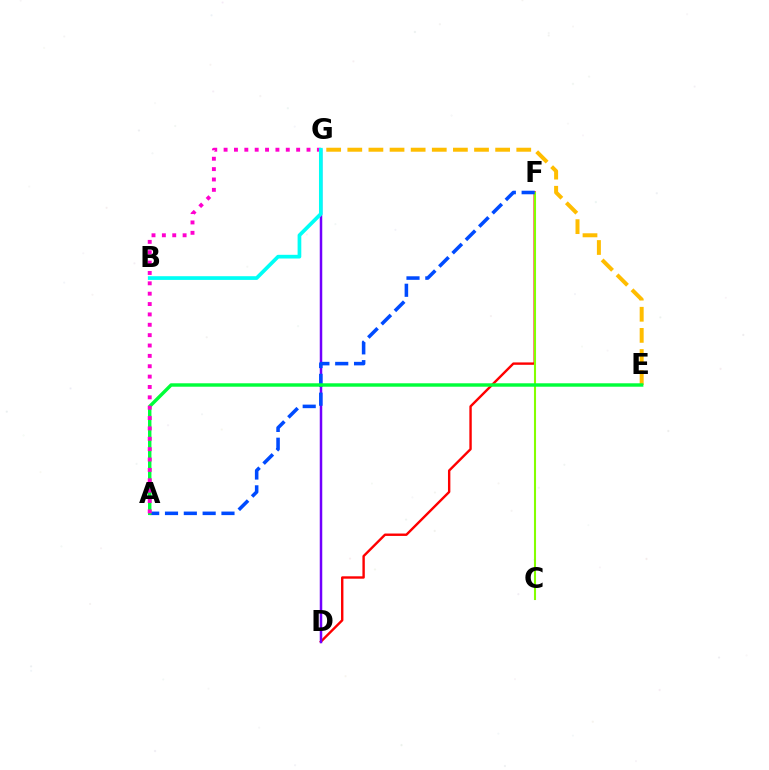{('D', 'F'): [{'color': '#ff0000', 'line_style': 'solid', 'thickness': 1.73}], ('C', 'F'): [{'color': '#84ff00', 'line_style': 'solid', 'thickness': 1.5}], ('D', 'G'): [{'color': '#7200ff', 'line_style': 'solid', 'thickness': 1.8}], ('A', 'F'): [{'color': '#004bff', 'line_style': 'dashed', 'thickness': 2.56}], ('E', 'G'): [{'color': '#ffbd00', 'line_style': 'dashed', 'thickness': 2.87}], ('A', 'E'): [{'color': '#00ff39', 'line_style': 'solid', 'thickness': 2.47}], ('A', 'G'): [{'color': '#ff00cf', 'line_style': 'dotted', 'thickness': 2.82}], ('B', 'G'): [{'color': '#00fff6', 'line_style': 'solid', 'thickness': 2.67}]}